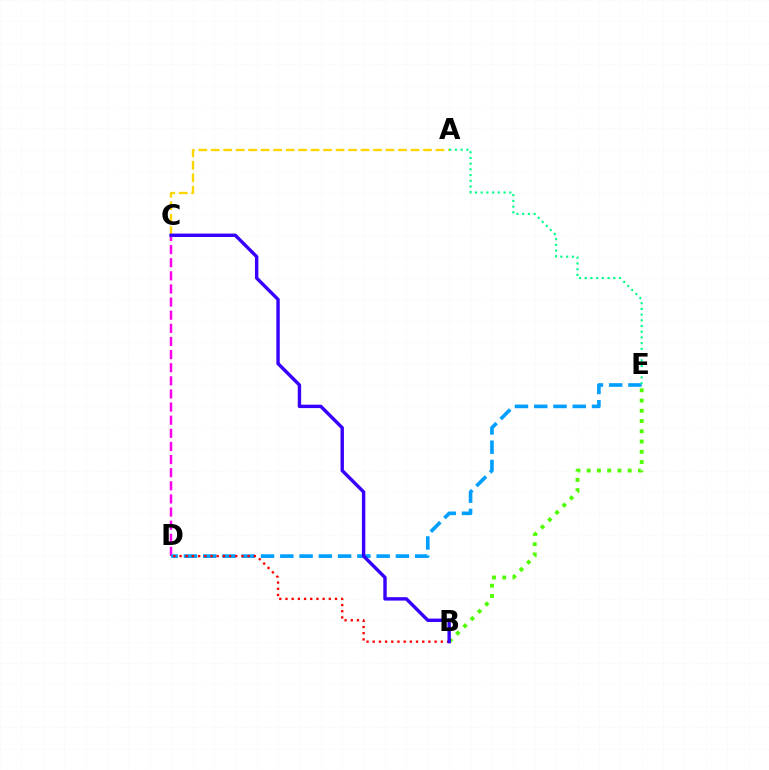{('C', 'D'): [{'color': '#ff00ed', 'line_style': 'dashed', 'thickness': 1.78}], ('D', 'E'): [{'color': '#009eff', 'line_style': 'dashed', 'thickness': 2.62}], ('A', 'C'): [{'color': '#ffd500', 'line_style': 'dashed', 'thickness': 1.7}], ('B', 'D'): [{'color': '#ff0000', 'line_style': 'dotted', 'thickness': 1.68}], ('B', 'E'): [{'color': '#4fff00', 'line_style': 'dotted', 'thickness': 2.79}], ('B', 'C'): [{'color': '#3700ff', 'line_style': 'solid', 'thickness': 2.45}], ('A', 'E'): [{'color': '#00ff86', 'line_style': 'dotted', 'thickness': 1.55}]}